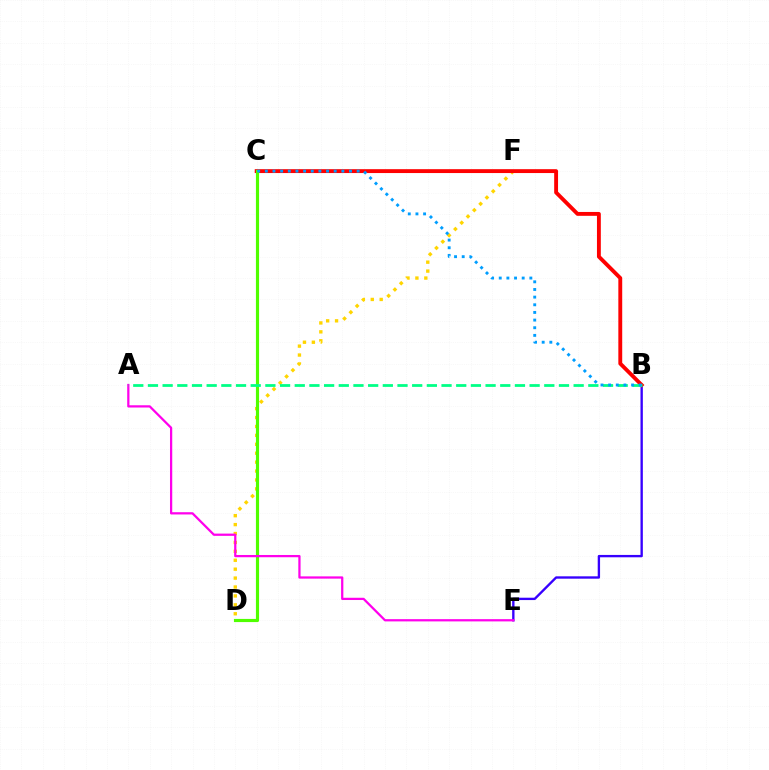{('B', 'E'): [{'color': '#3700ff', 'line_style': 'solid', 'thickness': 1.7}], ('D', 'F'): [{'color': '#ffd500', 'line_style': 'dotted', 'thickness': 2.42}], ('B', 'C'): [{'color': '#ff0000', 'line_style': 'solid', 'thickness': 2.79}, {'color': '#009eff', 'line_style': 'dotted', 'thickness': 2.08}], ('C', 'D'): [{'color': '#4fff00', 'line_style': 'solid', 'thickness': 2.27}], ('A', 'E'): [{'color': '#ff00ed', 'line_style': 'solid', 'thickness': 1.62}], ('A', 'B'): [{'color': '#00ff86', 'line_style': 'dashed', 'thickness': 1.99}]}